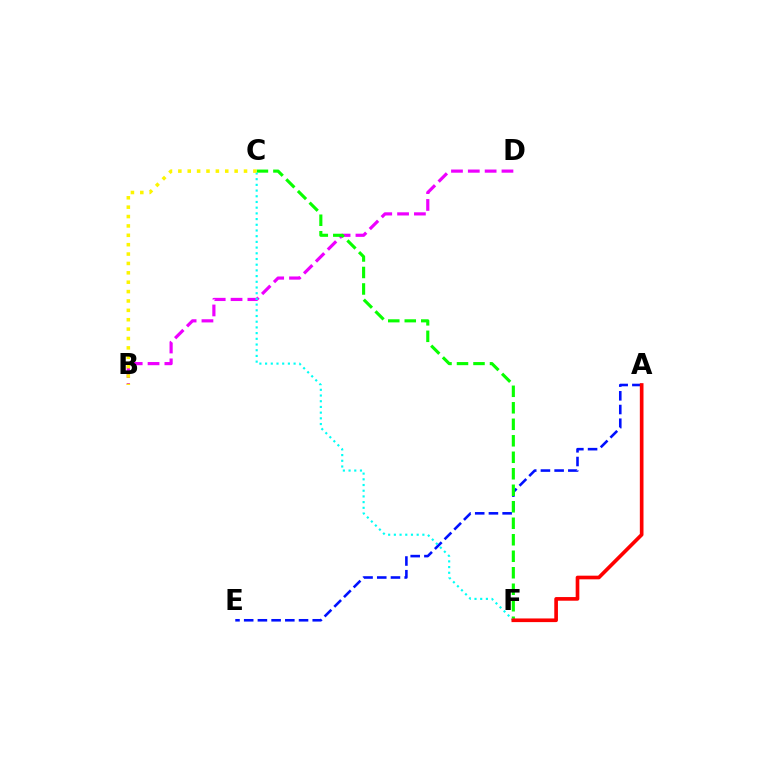{('B', 'D'): [{'color': '#ee00ff', 'line_style': 'dashed', 'thickness': 2.29}], ('A', 'E'): [{'color': '#0010ff', 'line_style': 'dashed', 'thickness': 1.86}], ('C', 'F'): [{'color': '#08ff00', 'line_style': 'dashed', 'thickness': 2.24}, {'color': '#00fff6', 'line_style': 'dotted', 'thickness': 1.55}], ('B', 'C'): [{'color': '#fcf500', 'line_style': 'dotted', 'thickness': 2.55}], ('A', 'F'): [{'color': '#ff0000', 'line_style': 'solid', 'thickness': 2.63}]}